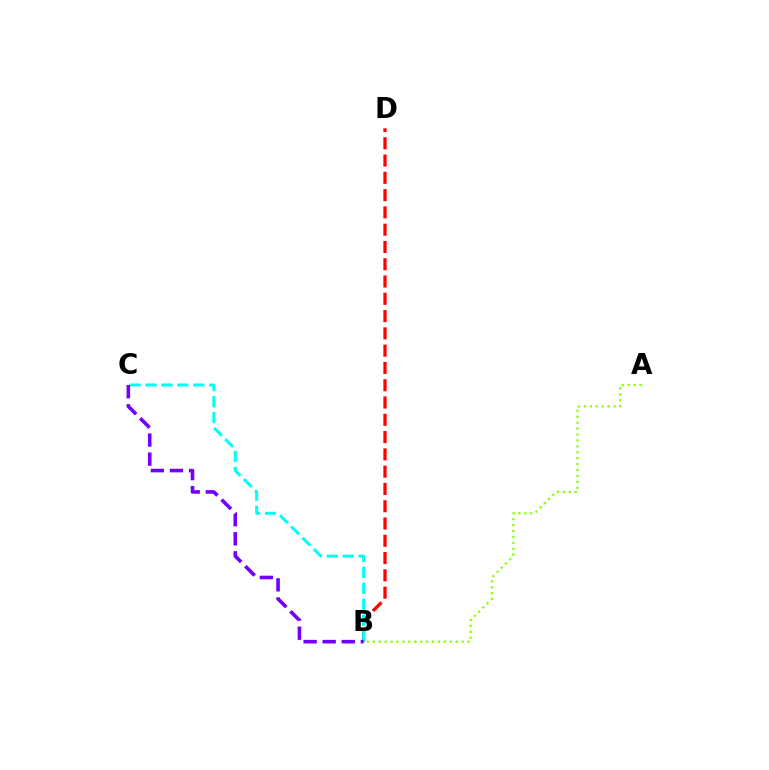{('A', 'B'): [{'color': '#84ff00', 'line_style': 'dotted', 'thickness': 1.61}], ('B', 'D'): [{'color': '#ff0000', 'line_style': 'dashed', 'thickness': 2.35}], ('B', 'C'): [{'color': '#00fff6', 'line_style': 'dashed', 'thickness': 2.16}, {'color': '#7200ff', 'line_style': 'dashed', 'thickness': 2.59}]}